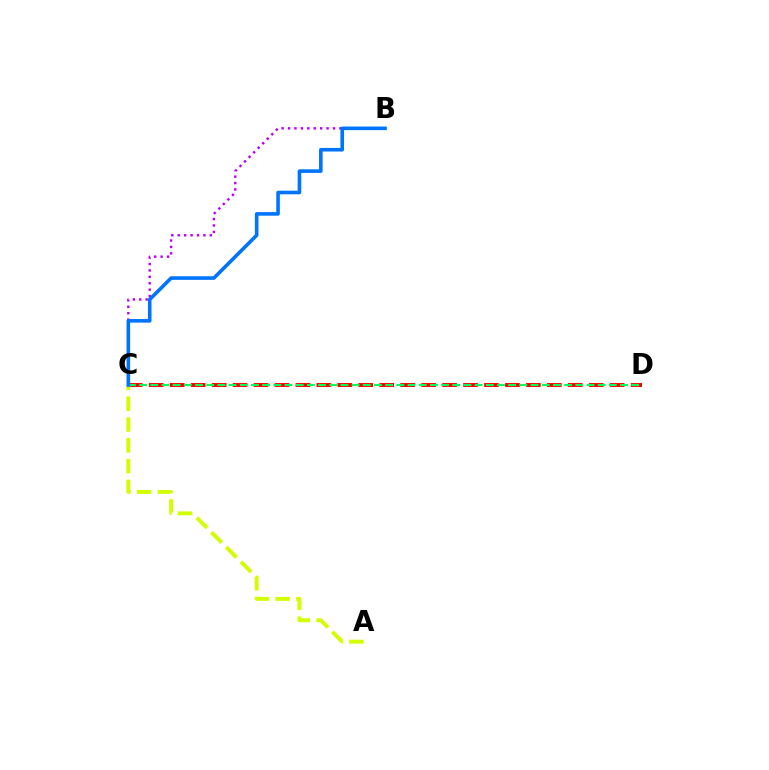{('B', 'C'): [{'color': '#b900ff', 'line_style': 'dotted', 'thickness': 1.74}, {'color': '#0074ff', 'line_style': 'solid', 'thickness': 2.59}], ('C', 'D'): [{'color': '#ff0000', 'line_style': 'dashed', 'thickness': 2.85}, {'color': '#00ff5c', 'line_style': 'dashed', 'thickness': 1.52}], ('A', 'C'): [{'color': '#d1ff00', 'line_style': 'dashed', 'thickness': 2.82}]}